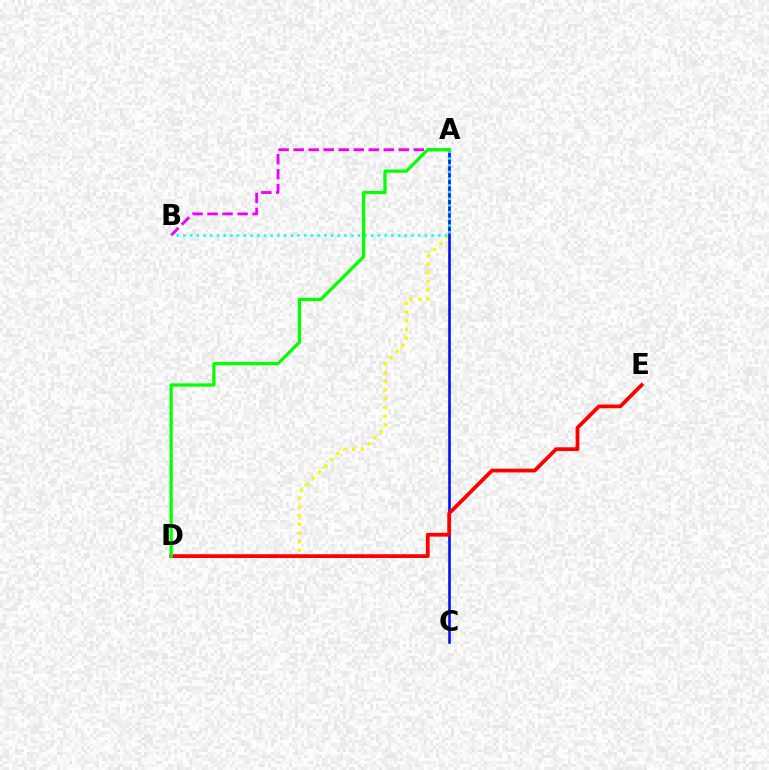{('A', 'D'): [{'color': '#fcf500', 'line_style': 'dotted', 'thickness': 2.36}, {'color': '#08ff00', 'line_style': 'solid', 'thickness': 2.35}], ('A', 'C'): [{'color': '#0010ff', 'line_style': 'solid', 'thickness': 1.88}], ('D', 'E'): [{'color': '#ff0000', 'line_style': 'solid', 'thickness': 2.71}], ('A', 'B'): [{'color': '#ee00ff', 'line_style': 'dashed', 'thickness': 2.04}, {'color': '#00fff6', 'line_style': 'dotted', 'thickness': 1.82}]}